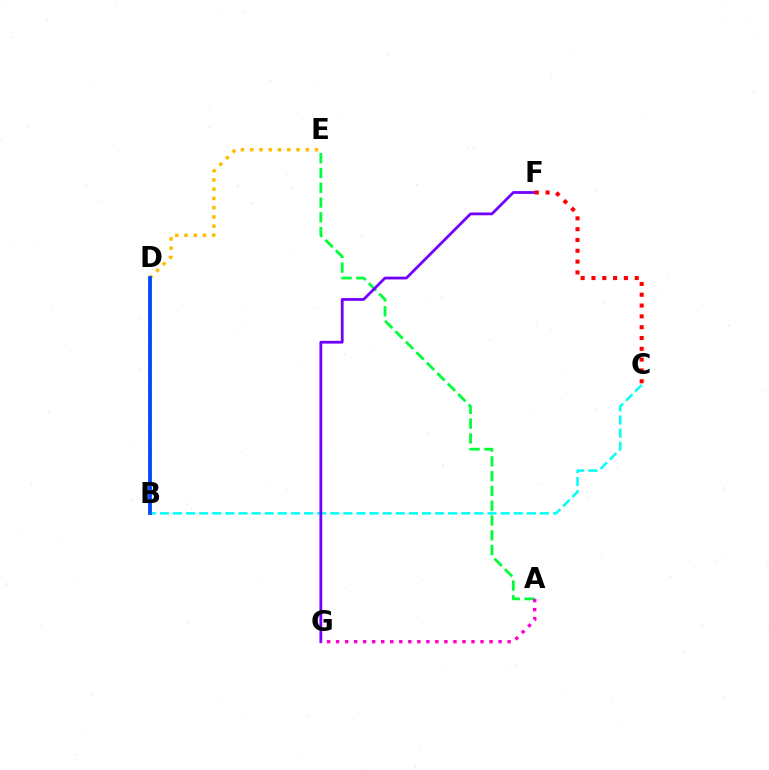{('B', 'C'): [{'color': '#00fff6', 'line_style': 'dashed', 'thickness': 1.78}], ('D', 'E'): [{'color': '#ffbd00', 'line_style': 'dotted', 'thickness': 2.51}], ('B', 'D'): [{'color': '#84ff00', 'line_style': 'dashed', 'thickness': 1.88}, {'color': '#004bff', 'line_style': 'solid', 'thickness': 2.73}], ('A', 'E'): [{'color': '#00ff39', 'line_style': 'dashed', 'thickness': 2.01}], ('F', 'G'): [{'color': '#7200ff', 'line_style': 'solid', 'thickness': 2.01}], ('A', 'G'): [{'color': '#ff00cf', 'line_style': 'dotted', 'thickness': 2.45}], ('C', 'F'): [{'color': '#ff0000', 'line_style': 'dotted', 'thickness': 2.94}]}